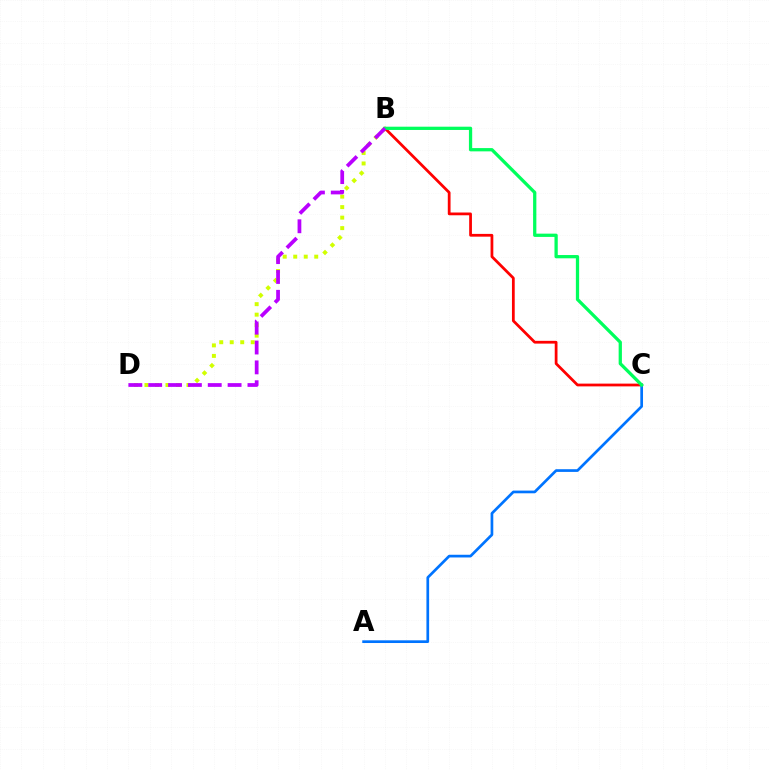{('B', 'D'): [{'color': '#d1ff00', 'line_style': 'dotted', 'thickness': 2.85}, {'color': '#b900ff', 'line_style': 'dashed', 'thickness': 2.7}], ('B', 'C'): [{'color': '#ff0000', 'line_style': 'solid', 'thickness': 1.99}, {'color': '#00ff5c', 'line_style': 'solid', 'thickness': 2.35}], ('A', 'C'): [{'color': '#0074ff', 'line_style': 'solid', 'thickness': 1.94}]}